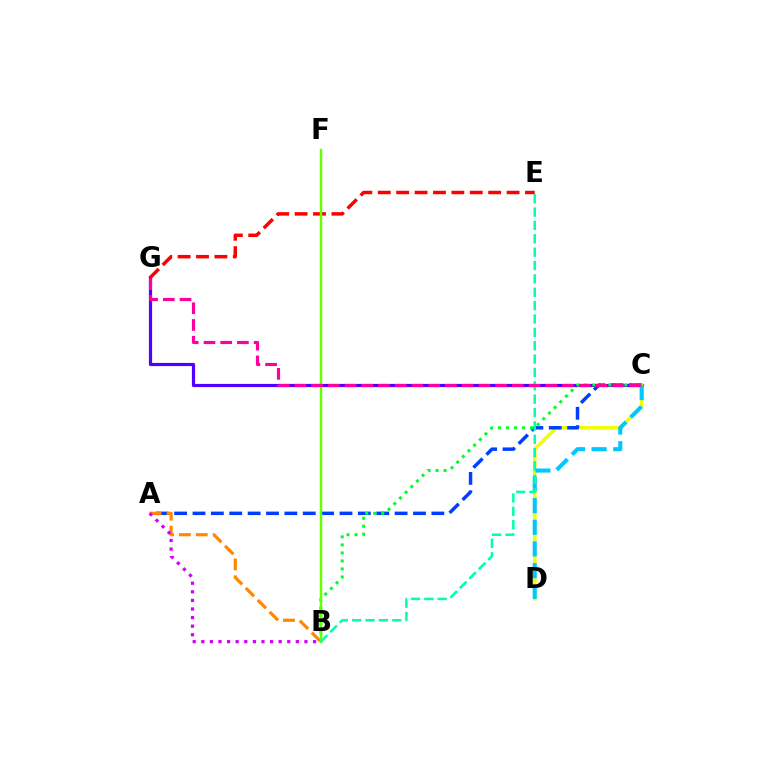{('C', 'G'): [{'color': '#4f00ff', 'line_style': 'solid', 'thickness': 2.3}, {'color': '#ff00a0', 'line_style': 'dashed', 'thickness': 2.27}], ('C', 'D'): [{'color': '#eeff00', 'line_style': 'solid', 'thickness': 2.51}, {'color': '#00c7ff', 'line_style': 'dashed', 'thickness': 2.94}], ('A', 'C'): [{'color': '#003fff', 'line_style': 'dashed', 'thickness': 2.5}], ('E', 'G'): [{'color': '#ff0000', 'line_style': 'dashed', 'thickness': 2.5}], ('B', 'C'): [{'color': '#00ff27', 'line_style': 'dotted', 'thickness': 2.18}], ('A', 'B'): [{'color': '#ff8800', 'line_style': 'dashed', 'thickness': 2.29}, {'color': '#d600ff', 'line_style': 'dotted', 'thickness': 2.34}], ('B', 'F'): [{'color': '#66ff00', 'line_style': 'solid', 'thickness': 1.77}], ('B', 'E'): [{'color': '#00ffaf', 'line_style': 'dashed', 'thickness': 1.81}]}